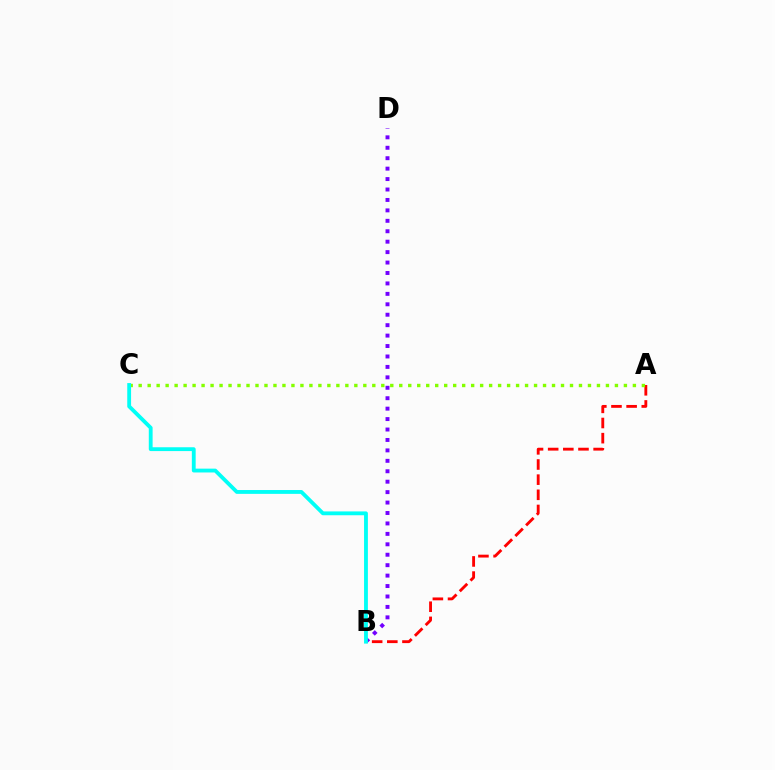{('A', 'B'): [{'color': '#ff0000', 'line_style': 'dashed', 'thickness': 2.06}], ('A', 'C'): [{'color': '#84ff00', 'line_style': 'dotted', 'thickness': 2.44}], ('B', 'D'): [{'color': '#7200ff', 'line_style': 'dotted', 'thickness': 2.84}], ('B', 'C'): [{'color': '#00fff6', 'line_style': 'solid', 'thickness': 2.76}]}